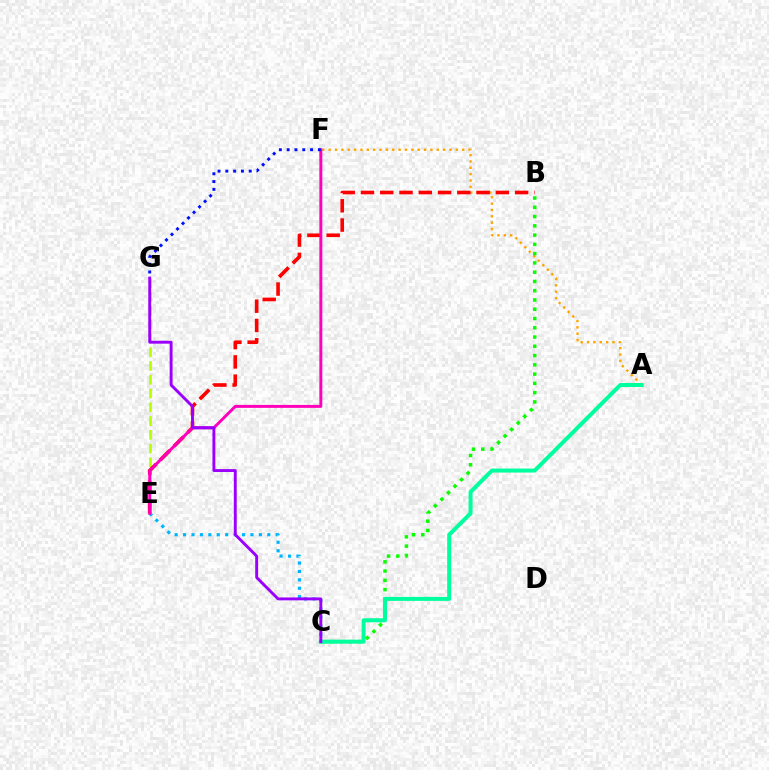{('C', 'E'): [{'color': '#00b5ff', 'line_style': 'dotted', 'thickness': 2.29}], ('E', 'G'): [{'color': '#b3ff00', 'line_style': 'dashed', 'thickness': 1.87}], ('A', 'F'): [{'color': '#ffa500', 'line_style': 'dotted', 'thickness': 1.73}], ('B', 'C'): [{'color': '#08ff00', 'line_style': 'dotted', 'thickness': 2.52}], ('B', 'E'): [{'color': '#ff0000', 'line_style': 'dashed', 'thickness': 2.62}], ('E', 'F'): [{'color': '#ff00bd', 'line_style': 'solid', 'thickness': 2.13}], ('A', 'C'): [{'color': '#00ff9d', 'line_style': 'solid', 'thickness': 2.88}], ('C', 'G'): [{'color': '#9b00ff', 'line_style': 'solid', 'thickness': 2.09}], ('F', 'G'): [{'color': '#0010ff', 'line_style': 'dotted', 'thickness': 2.12}]}